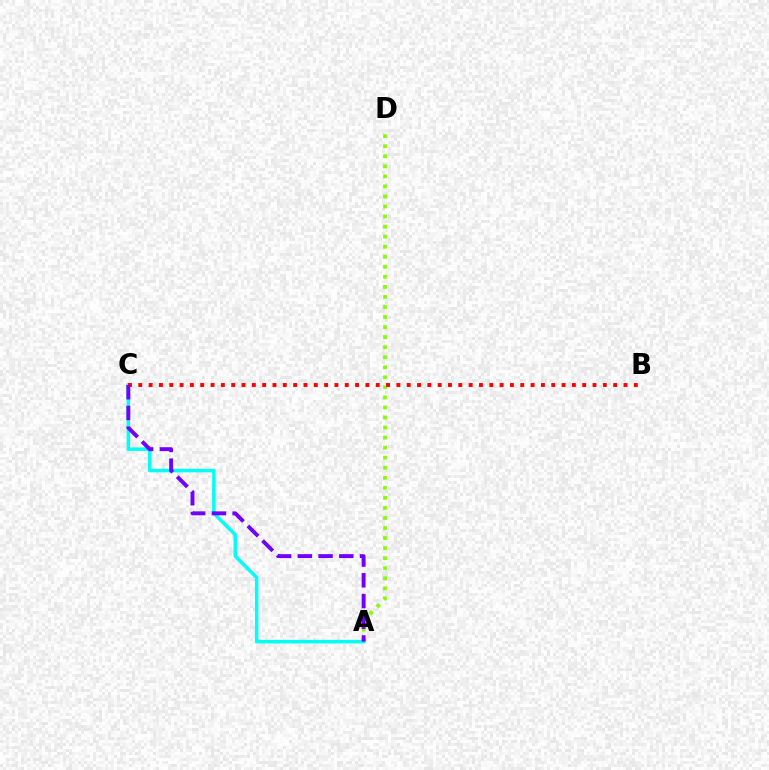{('A', 'C'): [{'color': '#00fff6', 'line_style': 'solid', 'thickness': 2.52}, {'color': '#7200ff', 'line_style': 'dashed', 'thickness': 2.82}], ('A', 'D'): [{'color': '#84ff00', 'line_style': 'dotted', 'thickness': 2.73}], ('B', 'C'): [{'color': '#ff0000', 'line_style': 'dotted', 'thickness': 2.8}]}